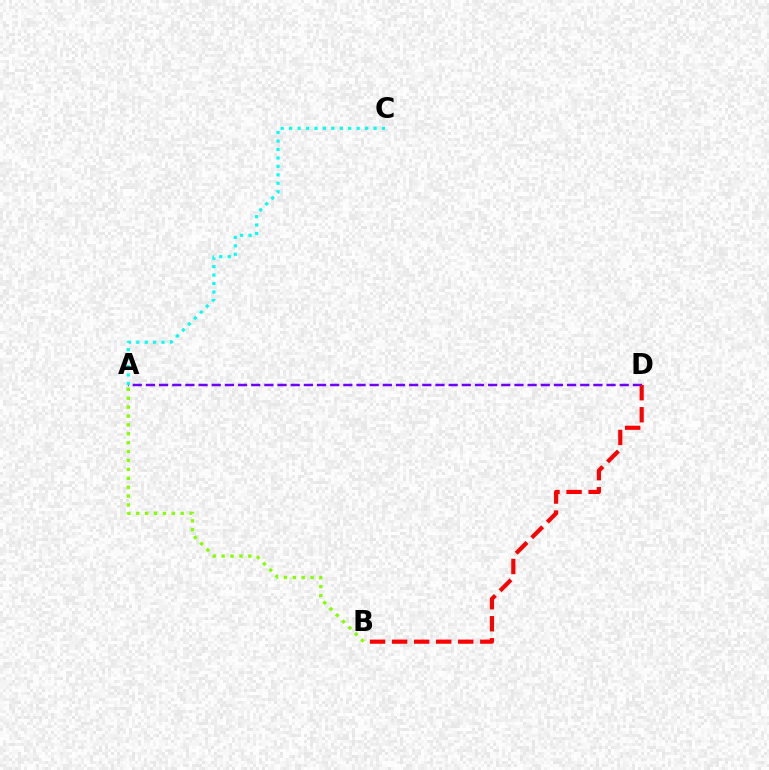{('A', 'B'): [{'color': '#84ff00', 'line_style': 'dotted', 'thickness': 2.42}], ('A', 'D'): [{'color': '#7200ff', 'line_style': 'dashed', 'thickness': 1.79}], ('B', 'D'): [{'color': '#ff0000', 'line_style': 'dashed', 'thickness': 2.99}], ('A', 'C'): [{'color': '#00fff6', 'line_style': 'dotted', 'thickness': 2.29}]}